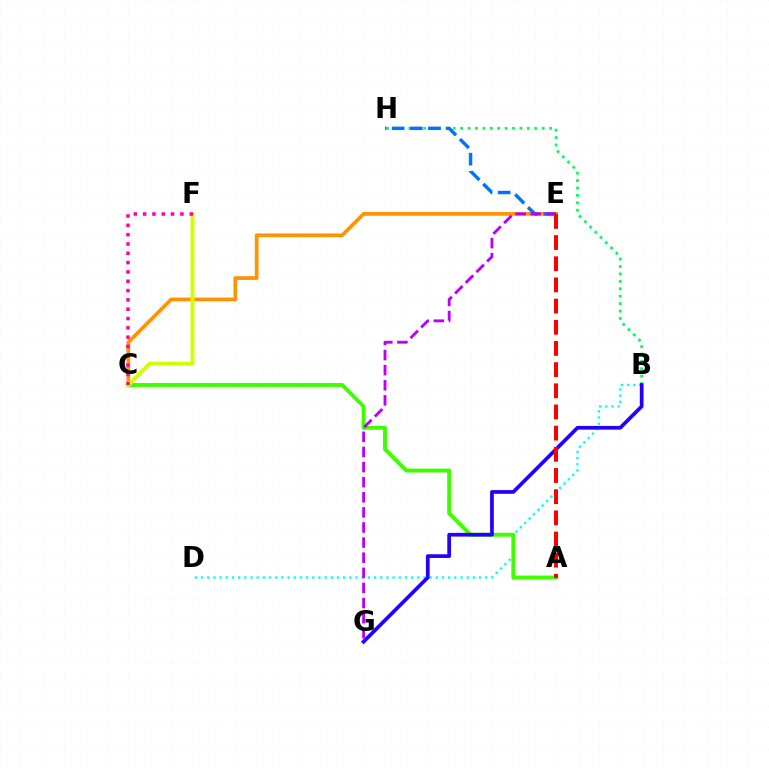{('B', 'H'): [{'color': '#00ff5c', 'line_style': 'dotted', 'thickness': 2.01}], ('C', 'E'): [{'color': '#ff9400', 'line_style': 'solid', 'thickness': 2.68}], ('E', 'H'): [{'color': '#0074ff', 'line_style': 'dashed', 'thickness': 2.47}], ('B', 'D'): [{'color': '#00fff6', 'line_style': 'dotted', 'thickness': 1.68}], ('A', 'C'): [{'color': '#3dff00', 'line_style': 'solid', 'thickness': 2.82}], ('B', 'G'): [{'color': '#2500ff', 'line_style': 'solid', 'thickness': 2.68}], ('C', 'F'): [{'color': '#d1ff00', 'line_style': 'solid', 'thickness': 2.8}, {'color': '#ff00ac', 'line_style': 'dotted', 'thickness': 2.53}], ('E', 'G'): [{'color': '#b900ff', 'line_style': 'dashed', 'thickness': 2.05}], ('A', 'E'): [{'color': '#ff0000', 'line_style': 'dashed', 'thickness': 2.88}]}